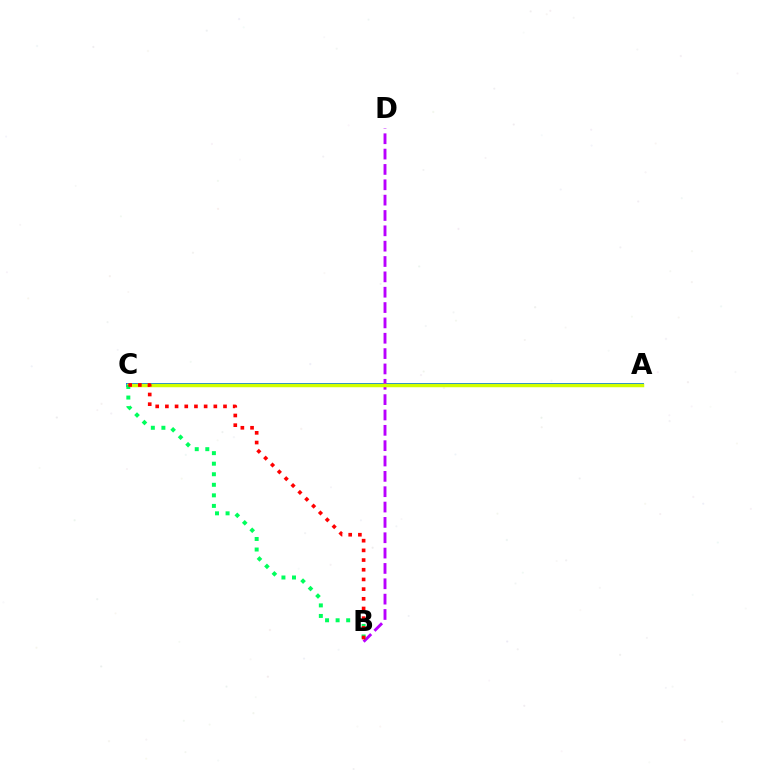{('A', 'C'): [{'color': '#0074ff', 'line_style': 'solid', 'thickness': 2.85}, {'color': '#d1ff00', 'line_style': 'solid', 'thickness': 2.52}], ('B', 'D'): [{'color': '#b900ff', 'line_style': 'dashed', 'thickness': 2.08}], ('B', 'C'): [{'color': '#00ff5c', 'line_style': 'dotted', 'thickness': 2.87}, {'color': '#ff0000', 'line_style': 'dotted', 'thickness': 2.63}]}